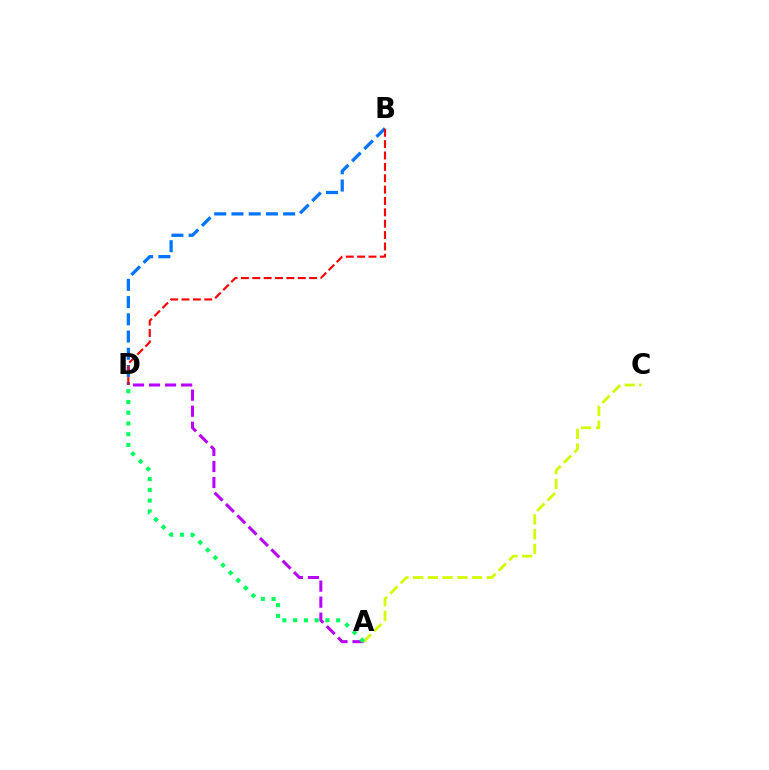{('B', 'D'): [{'color': '#0074ff', 'line_style': 'dashed', 'thickness': 2.34}, {'color': '#ff0000', 'line_style': 'dashed', 'thickness': 1.54}], ('A', 'D'): [{'color': '#b900ff', 'line_style': 'dashed', 'thickness': 2.18}, {'color': '#00ff5c', 'line_style': 'dotted', 'thickness': 2.92}], ('A', 'C'): [{'color': '#d1ff00', 'line_style': 'dashed', 'thickness': 2.0}]}